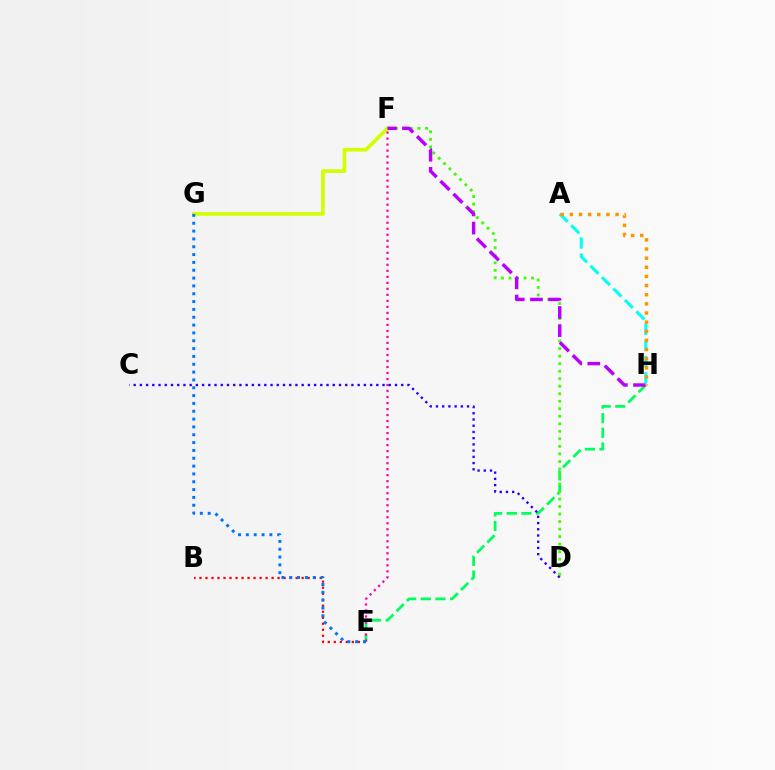{('E', 'H'): [{'color': '#00ff5c', 'line_style': 'dashed', 'thickness': 1.99}], ('B', 'E'): [{'color': '#ff0000', 'line_style': 'dotted', 'thickness': 1.63}], ('F', 'G'): [{'color': '#d1ff00', 'line_style': 'solid', 'thickness': 2.62}], ('D', 'F'): [{'color': '#3dff00', 'line_style': 'dotted', 'thickness': 2.04}], ('E', 'F'): [{'color': '#ff00ac', 'line_style': 'dotted', 'thickness': 1.63}], ('E', 'G'): [{'color': '#0074ff', 'line_style': 'dotted', 'thickness': 2.13}], ('F', 'H'): [{'color': '#b900ff', 'line_style': 'dashed', 'thickness': 2.47}], ('A', 'H'): [{'color': '#00fff6', 'line_style': 'dashed', 'thickness': 2.2}, {'color': '#ff9400', 'line_style': 'dotted', 'thickness': 2.48}], ('C', 'D'): [{'color': '#2500ff', 'line_style': 'dotted', 'thickness': 1.69}]}